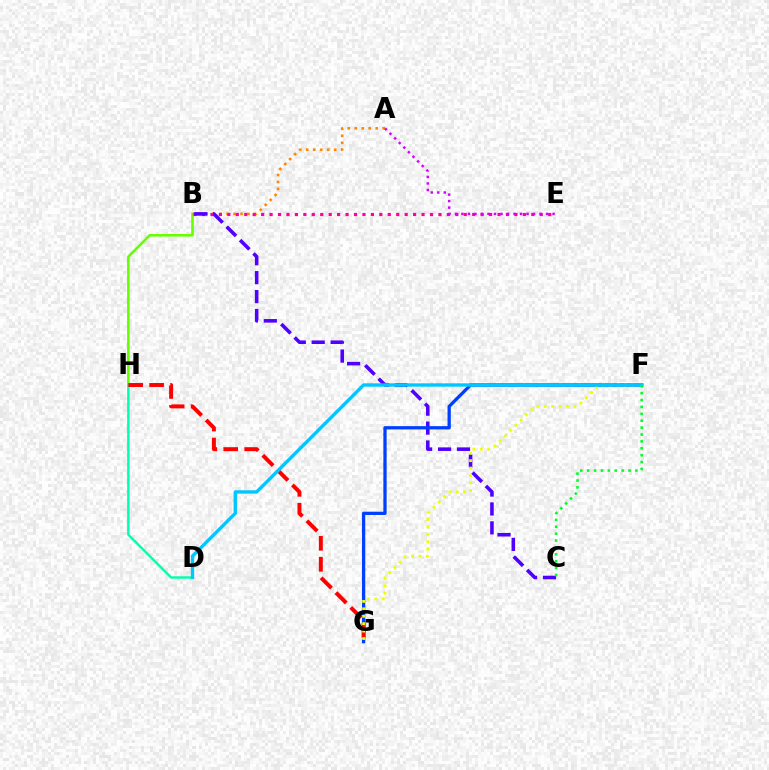{('B', 'H'): [{'color': '#66ff00', 'line_style': 'solid', 'thickness': 1.85}], ('A', 'B'): [{'color': '#ff8800', 'line_style': 'dotted', 'thickness': 1.9}], ('B', 'E'): [{'color': '#ff00a0', 'line_style': 'dotted', 'thickness': 2.29}], ('D', 'H'): [{'color': '#00ffaf', 'line_style': 'solid', 'thickness': 1.74}], ('B', 'C'): [{'color': '#4f00ff', 'line_style': 'dashed', 'thickness': 2.57}], ('F', 'G'): [{'color': '#003fff', 'line_style': 'solid', 'thickness': 2.36}, {'color': '#eeff00', 'line_style': 'dotted', 'thickness': 2.02}], ('G', 'H'): [{'color': '#ff0000', 'line_style': 'dashed', 'thickness': 2.85}], ('D', 'F'): [{'color': '#00c7ff', 'line_style': 'solid', 'thickness': 2.43}], ('C', 'F'): [{'color': '#00ff27', 'line_style': 'dotted', 'thickness': 1.87}], ('A', 'E'): [{'color': '#d600ff', 'line_style': 'dotted', 'thickness': 1.77}]}